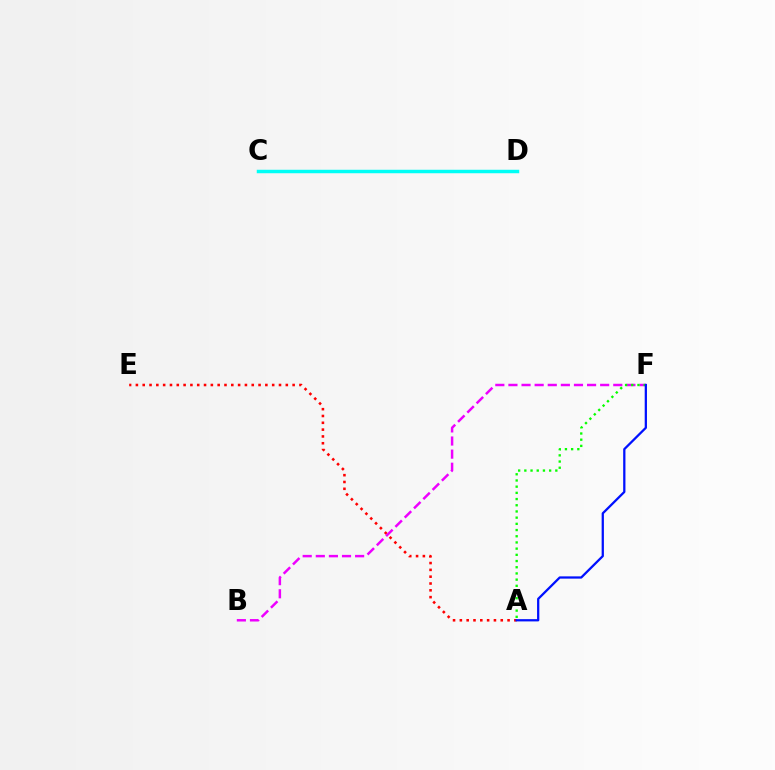{('A', 'E'): [{'color': '#ff0000', 'line_style': 'dotted', 'thickness': 1.85}], ('B', 'F'): [{'color': '#ee00ff', 'line_style': 'dashed', 'thickness': 1.78}], ('A', 'F'): [{'color': '#08ff00', 'line_style': 'dotted', 'thickness': 1.68}, {'color': '#0010ff', 'line_style': 'solid', 'thickness': 1.63}], ('C', 'D'): [{'color': '#fcf500', 'line_style': 'solid', 'thickness': 2.12}, {'color': '#00fff6', 'line_style': 'solid', 'thickness': 2.5}]}